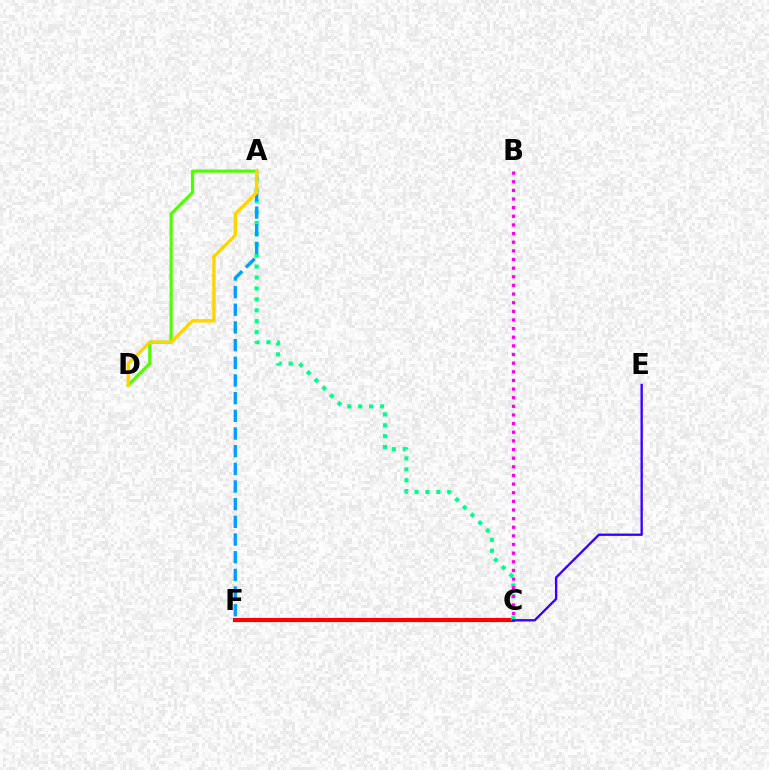{('C', 'F'): [{'color': '#ff0000', 'line_style': 'solid', 'thickness': 2.99}], ('A', 'C'): [{'color': '#00ff86', 'line_style': 'dotted', 'thickness': 2.96}], ('C', 'E'): [{'color': '#3700ff', 'line_style': 'solid', 'thickness': 1.68}], ('A', 'F'): [{'color': '#009eff', 'line_style': 'dashed', 'thickness': 2.4}], ('A', 'D'): [{'color': '#4fff00', 'line_style': 'solid', 'thickness': 2.25}, {'color': '#ffd500', 'line_style': 'solid', 'thickness': 2.42}], ('B', 'C'): [{'color': '#ff00ed', 'line_style': 'dotted', 'thickness': 2.35}]}